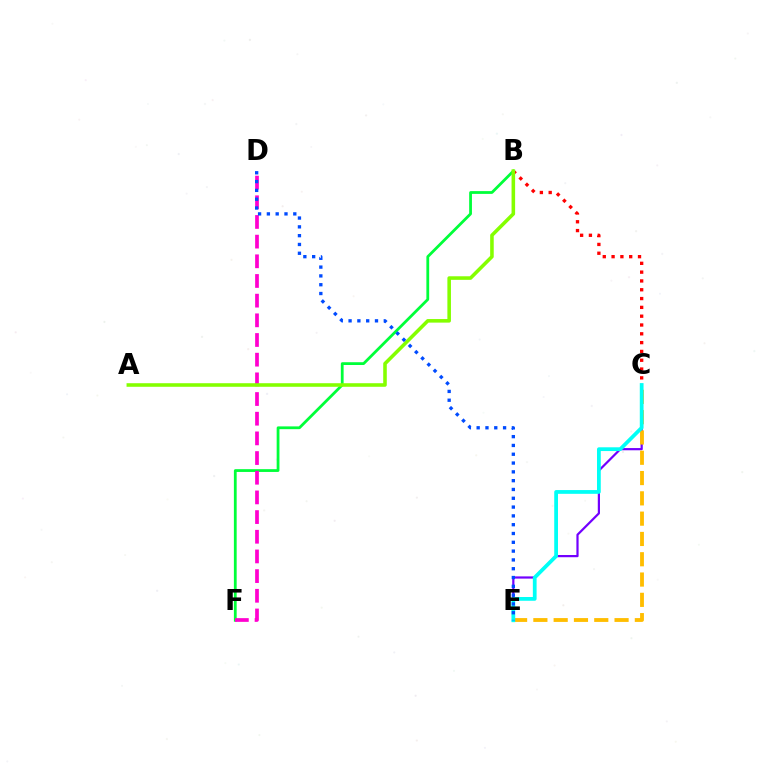{('C', 'E'): [{'color': '#7200ff', 'line_style': 'solid', 'thickness': 1.59}, {'color': '#ffbd00', 'line_style': 'dashed', 'thickness': 2.76}, {'color': '#00fff6', 'line_style': 'solid', 'thickness': 2.71}], ('B', 'F'): [{'color': '#00ff39', 'line_style': 'solid', 'thickness': 2.0}], ('D', 'F'): [{'color': '#ff00cf', 'line_style': 'dashed', 'thickness': 2.67}], ('B', 'C'): [{'color': '#ff0000', 'line_style': 'dotted', 'thickness': 2.39}], ('A', 'B'): [{'color': '#84ff00', 'line_style': 'solid', 'thickness': 2.57}], ('D', 'E'): [{'color': '#004bff', 'line_style': 'dotted', 'thickness': 2.39}]}